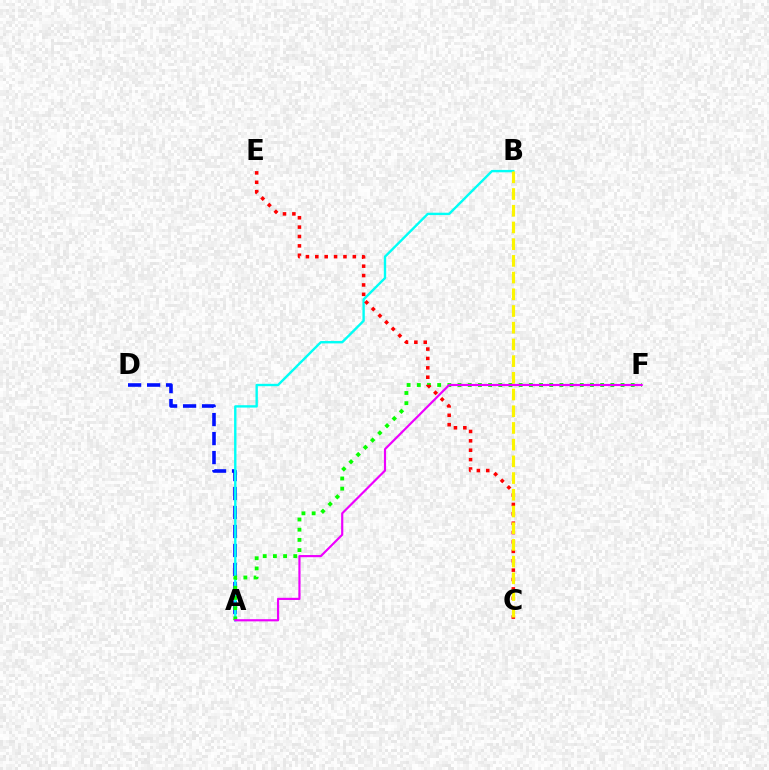{('A', 'D'): [{'color': '#0010ff', 'line_style': 'dashed', 'thickness': 2.58}], ('A', 'B'): [{'color': '#00fff6', 'line_style': 'solid', 'thickness': 1.71}], ('A', 'F'): [{'color': '#08ff00', 'line_style': 'dotted', 'thickness': 2.77}, {'color': '#ee00ff', 'line_style': 'solid', 'thickness': 1.56}], ('C', 'E'): [{'color': '#ff0000', 'line_style': 'dotted', 'thickness': 2.55}], ('B', 'C'): [{'color': '#fcf500', 'line_style': 'dashed', 'thickness': 2.27}]}